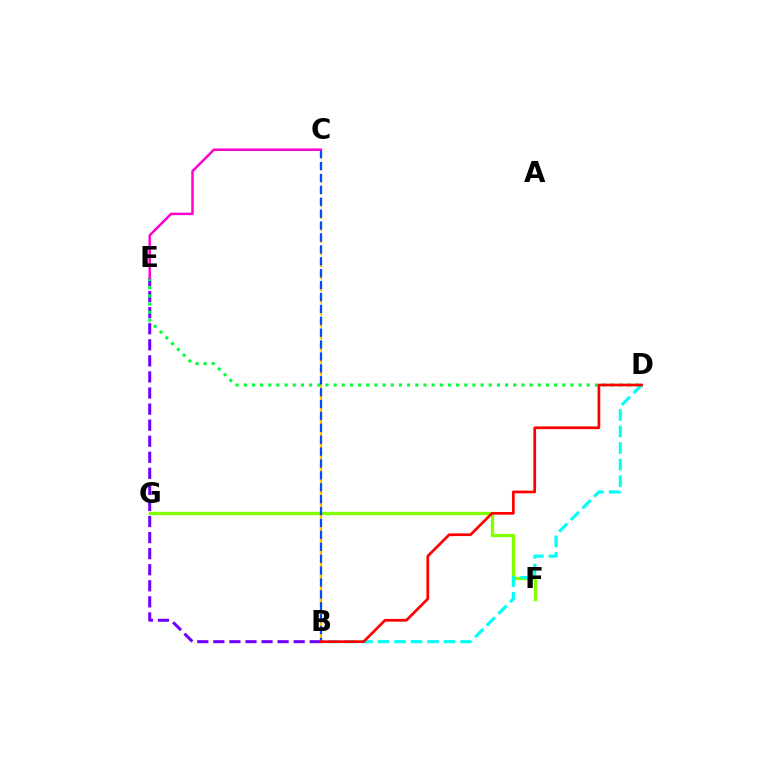{('F', 'G'): [{'color': '#84ff00', 'line_style': 'solid', 'thickness': 2.4}], ('B', 'E'): [{'color': '#7200ff', 'line_style': 'dashed', 'thickness': 2.18}], ('B', 'C'): [{'color': '#ffbd00', 'line_style': 'dashed', 'thickness': 1.64}, {'color': '#004bff', 'line_style': 'dashed', 'thickness': 1.62}], ('D', 'E'): [{'color': '#00ff39', 'line_style': 'dotted', 'thickness': 2.22}], ('B', 'D'): [{'color': '#00fff6', 'line_style': 'dashed', 'thickness': 2.25}, {'color': '#ff0000', 'line_style': 'solid', 'thickness': 1.95}], ('C', 'E'): [{'color': '#ff00cf', 'line_style': 'solid', 'thickness': 1.79}]}